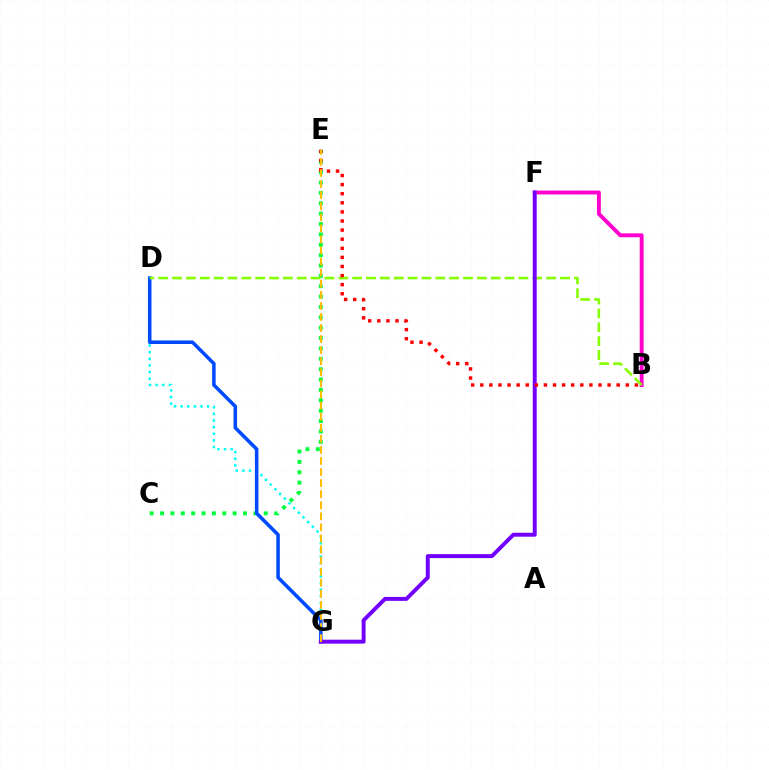{('D', 'G'): [{'color': '#00fff6', 'line_style': 'dotted', 'thickness': 1.8}, {'color': '#004bff', 'line_style': 'solid', 'thickness': 2.55}], ('B', 'F'): [{'color': '#ff00cf', 'line_style': 'solid', 'thickness': 2.79}], ('C', 'E'): [{'color': '#00ff39', 'line_style': 'dotted', 'thickness': 2.82}], ('B', 'D'): [{'color': '#84ff00', 'line_style': 'dashed', 'thickness': 1.88}], ('F', 'G'): [{'color': '#7200ff', 'line_style': 'solid', 'thickness': 2.84}], ('B', 'E'): [{'color': '#ff0000', 'line_style': 'dotted', 'thickness': 2.47}], ('E', 'G'): [{'color': '#ffbd00', 'line_style': 'dashed', 'thickness': 1.5}]}